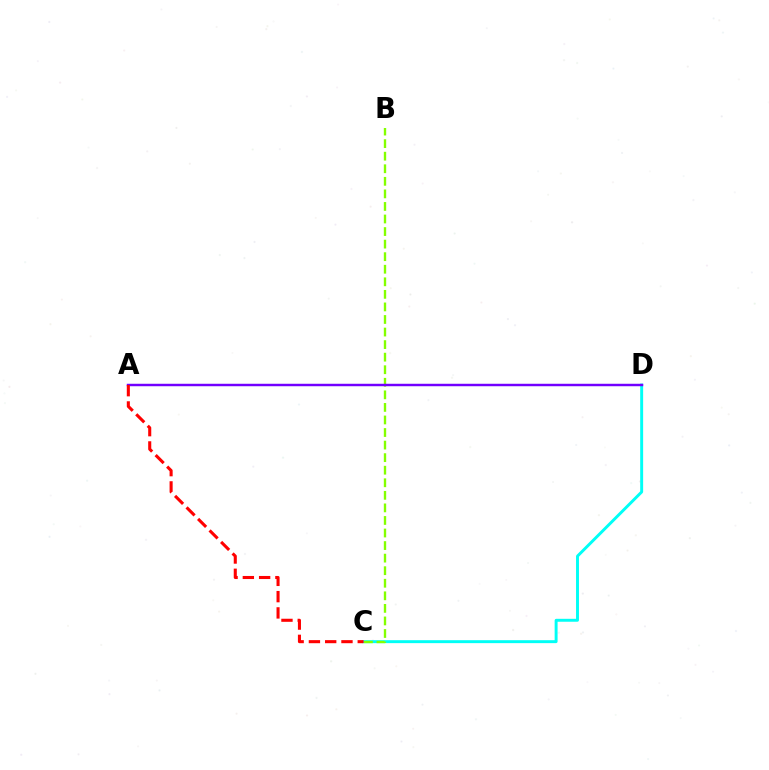{('C', 'D'): [{'color': '#00fff6', 'line_style': 'solid', 'thickness': 2.11}], ('B', 'C'): [{'color': '#84ff00', 'line_style': 'dashed', 'thickness': 1.71}], ('A', 'D'): [{'color': '#7200ff', 'line_style': 'solid', 'thickness': 1.77}], ('A', 'C'): [{'color': '#ff0000', 'line_style': 'dashed', 'thickness': 2.21}]}